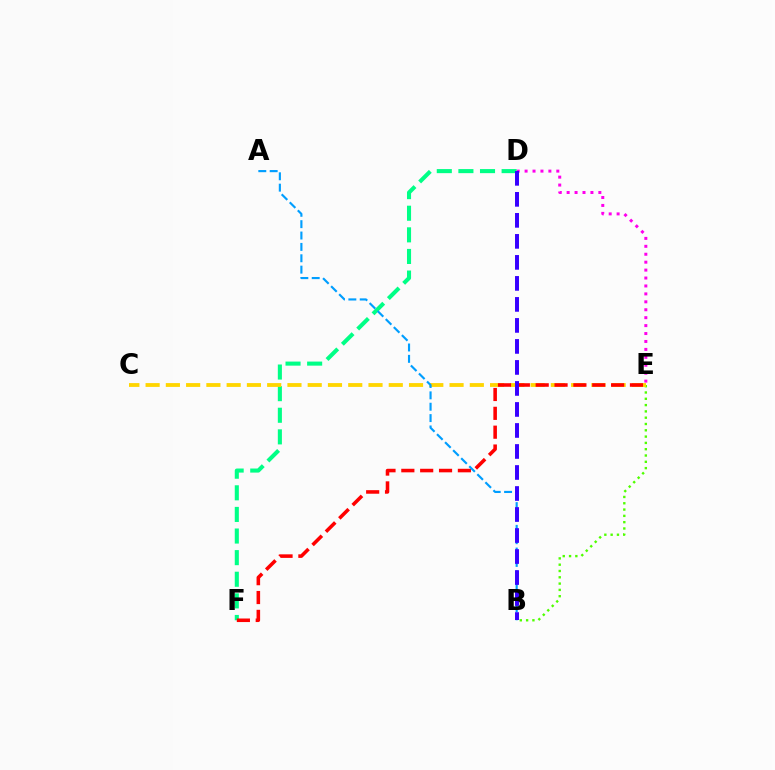{('D', 'E'): [{'color': '#ff00ed', 'line_style': 'dotted', 'thickness': 2.15}], ('B', 'E'): [{'color': '#4fff00', 'line_style': 'dotted', 'thickness': 1.71}], ('D', 'F'): [{'color': '#00ff86', 'line_style': 'dashed', 'thickness': 2.94}], ('C', 'E'): [{'color': '#ffd500', 'line_style': 'dashed', 'thickness': 2.75}], ('E', 'F'): [{'color': '#ff0000', 'line_style': 'dashed', 'thickness': 2.56}], ('A', 'B'): [{'color': '#009eff', 'line_style': 'dashed', 'thickness': 1.54}], ('B', 'D'): [{'color': '#3700ff', 'line_style': 'dashed', 'thickness': 2.85}]}